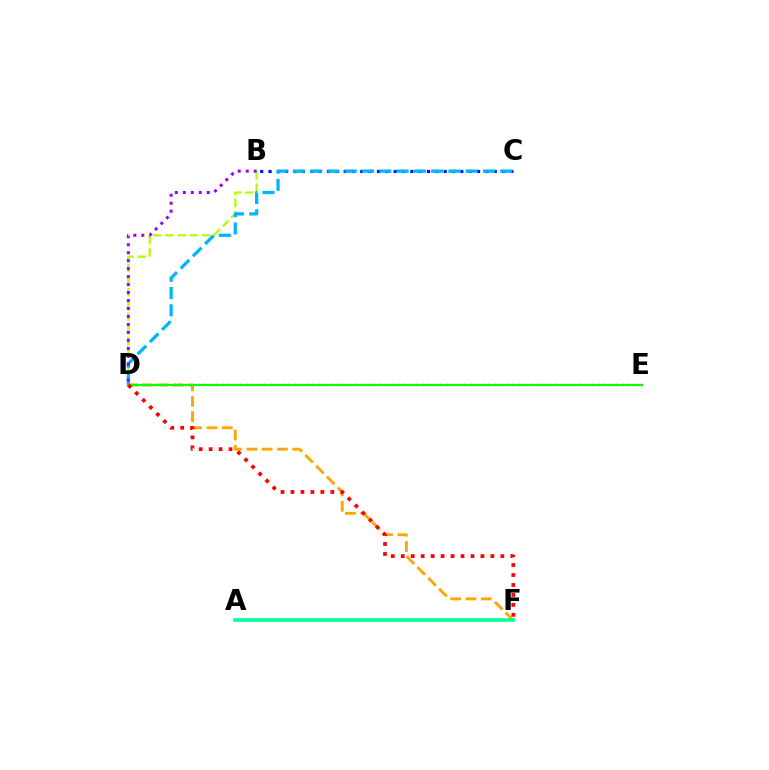{('B', 'D'): [{'color': '#b3ff00', 'line_style': 'dashed', 'thickness': 1.66}, {'color': '#9b00ff', 'line_style': 'dotted', 'thickness': 2.17}], ('B', 'C'): [{'color': '#0010ff', 'line_style': 'dotted', 'thickness': 2.27}], ('D', 'F'): [{'color': '#ffa500', 'line_style': 'dashed', 'thickness': 2.08}, {'color': '#ff0000', 'line_style': 'dotted', 'thickness': 2.71}], ('C', 'D'): [{'color': '#00b5ff', 'line_style': 'dashed', 'thickness': 2.35}], ('D', 'E'): [{'color': '#ff00bd', 'line_style': 'dotted', 'thickness': 1.65}, {'color': '#08ff00', 'line_style': 'solid', 'thickness': 1.52}], ('A', 'F'): [{'color': '#00ff9d', 'line_style': 'solid', 'thickness': 2.6}]}